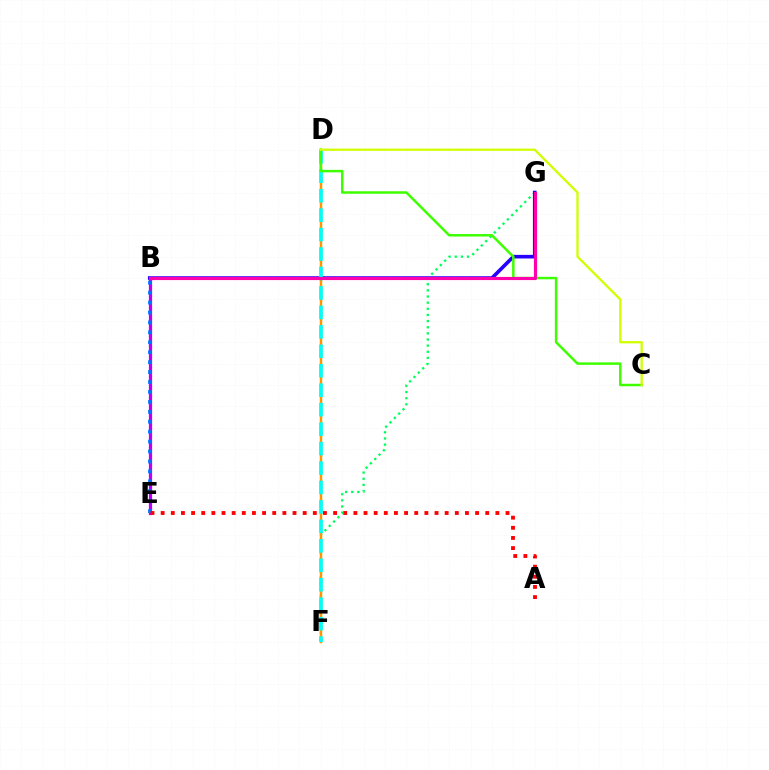{('B', 'E'): [{'color': '#b900ff', 'line_style': 'solid', 'thickness': 2.32}, {'color': '#0074ff', 'line_style': 'dotted', 'thickness': 2.7}], ('F', 'G'): [{'color': '#00ff5c', 'line_style': 'dotted', 'thickness': 1.67}], ('A', 'E'): [{'color': '#ff0000', 'line_style': 'dotted', 'thickness': 2.76}], ('B', 'G'): [{'color': '#2500ff', 'line_style': 'solid', 'thickness': 2.6}, {'color': '#ff00ac', 'line_style': 'solid', 'thickness': 2.27}], ('D', 'F'): [{'color': '#ff9400', 'line_style': 'solid', 'thickness': 1.79}, {'color': '#00fff6', 'line_style': 'dashed', 'thickness': 2.64}], ('C', 'D'): [{'color': '#3dff00', 'line_style': 'solid', 'thickness': 1.79}, {'color': '#d1ff00', 'line_style': 'solid', 'thickness': 1.65}]}